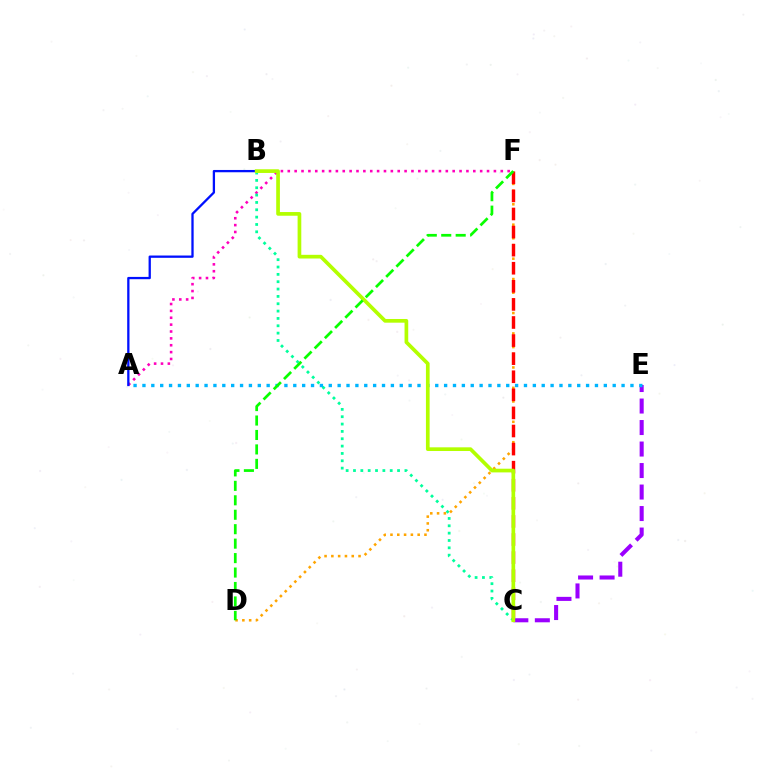{('A', 'F'): [{'color': '#ff00bd', 'line_style': 'dotted', 'thickness': 1.87}], ('B', 'C'): [{'color': '#00ff9d', 'line_style': 'dotted', 'thickness': 2.0}, {'color': '#b3ff00', 'line_style': 'solid', 'thickness': 2.66}], ('D', 'F'): [{'color': '#ffa500', 'line_style': 'dotted', 'thickness': 1.85}, {'color': '#08ff00', 'line_style': 'dashed', 'thickness': 1.96}], ('C', 'F'): [{'color': '#ff0000', 'line_style': 'dashed', 'thickness': 2.46}], ('C', 'E'): [{'color': '#9b00ff', 'line_style': 'dashed', 'thickness': 2.92}], ('A', 'E'): [{'color': '#00b5ff', 'line_style': 'dotted', 'thickness': 2.41}], ('A', 'B'): [{'color': '#0010ff', 'line_style': 'solid', 'thickness': 1.65}]}